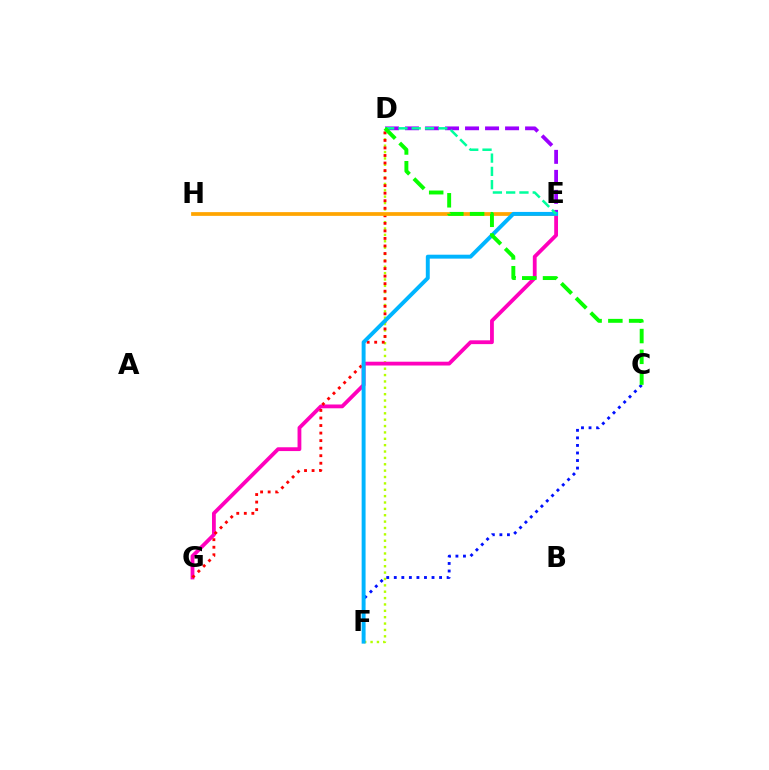{('D', 'F'): [{'color': '#b3ff00', 'line_style': 'dotted', 'thickness': 1.73}], ('D', 'E'): [{'color': '#9b00ff', 'line_style': 'dashed', 'thickness': 2.72}, {'color': '#00ff9d', 'line_style': 'dashed', 'thickness': 1.8}], ('E', 'G'): [{'color': '#ff00bd', 'line_style': 'solid', 'thickness': 2.74}], ('D', 'G'): [{'color': '#ff0000', 'line_style': 'dotted', 'thickness': 2.05}], ('E', 'H'): [{'color': '#ffa500', 'line_style': 'solid', 'thickness': 2.69}], ('C', 'F'): [{'color': '#0010ff', 'line_style': 'dotted', 'thickness': 2.05}], ('E', 'F'): [{'color': '#00b5ff', 'line_style': 'solid', 'thickness': 2.83}], ('C', 'D'): [{'color': '#08ff00', 'line_style': 'dashed', 'thickness': 2.82}]}